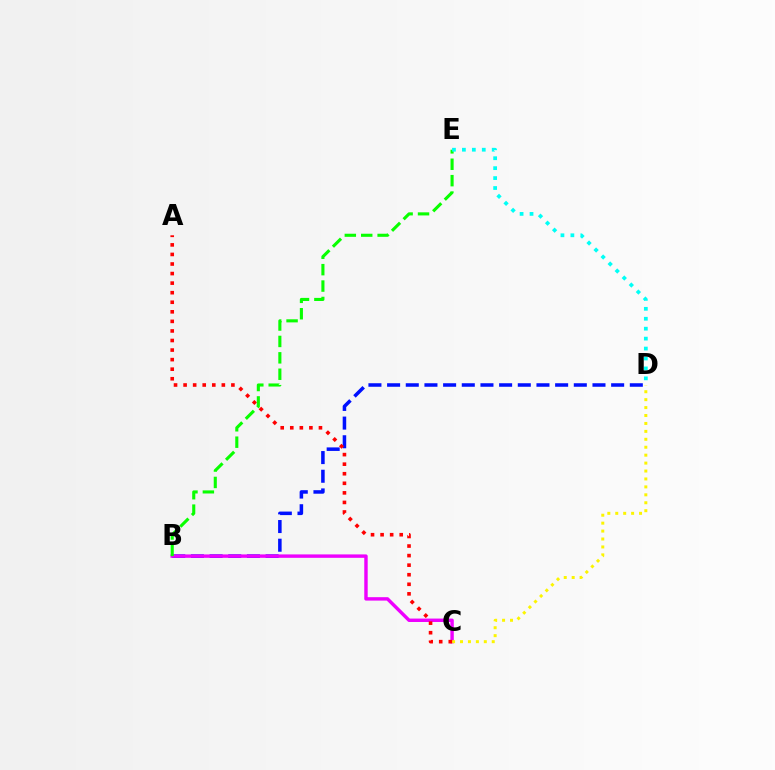{('B', 'D'): [{'color': '#0010ff', 'line_style': 'dashed', 'thickness': 2.54}], ('B', 'C'): [{'color': '#ee00ff', 'line_style': 'solid', 'thickness': 2.46}], ('C', 'D'): [{'color': '#fcf500', 'line_style': 'dotted', 'thickness': 2.15}], ('A', 'C'): [{'color': '#ff0000', 'line_style': 'dotted', 'thickness': 2.6}], ('B', 'E'): [{'color': '#08ff00', 'line_style': 'dashed', 'thickness': 2.23}], ('D', 'E'): [{'color': '#00fff6', 'line_style': 'dotted', 'thickness': 2.7}]}